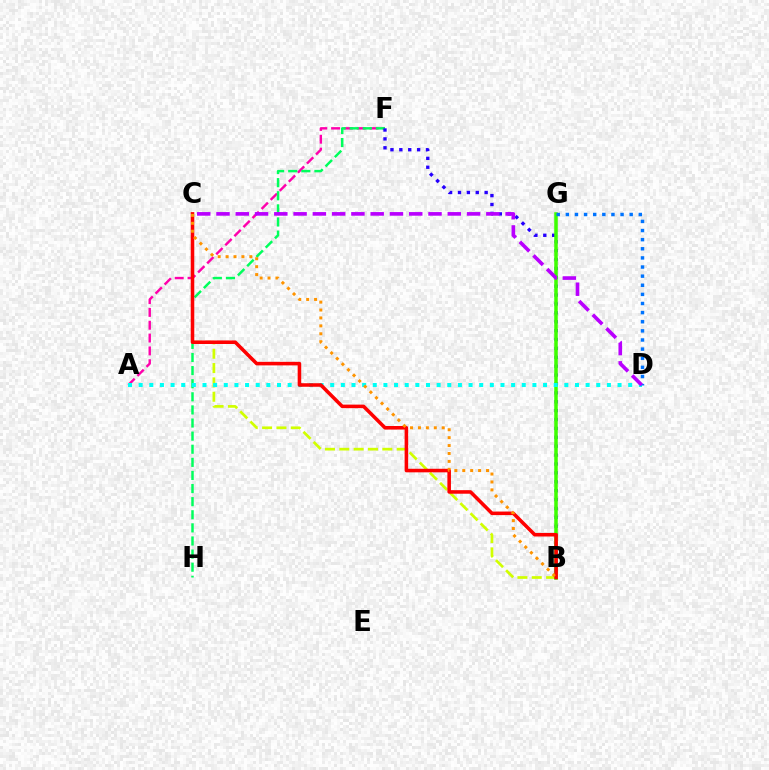{('A', 'F'): [{'color': '#ff00ac', 'line_style': 'dashed', 'thickness': 1.74}], ('F', 'H'): [{'color': '#00ff5c', 'line_style': 'dashed', 'thickness': 1.78}], ('B', 'F'): [{'color': '#2500ff', 'line_style': 'dotted', 'thickness': 2.42}], ('B', 'C'): [{'color': '#d1ff00', 'line_style': 'dashed', 'thickness': 1.95}, {'color': '#ff0000', 'line_style': 'solid', 'thickness': 2.56}, {'color': '#ff9400', 'line_style': 'dotted', 'thickness': 2.15}], ('B', 'G'): [{'color': '#3dff00', 'line_style': 'solid', 'thickness': 2.54}], ('A', 'D'): [{'color': '#00fff6', 'line_style': 'dotted', 'thickness': 2.89}], ('D', 'G'): [{'color': '#0074ff', 'line_style': 'dotted', 'thickness': 2.48}], ('C', 'D'): [{'color': '#b900ff', 'line_style': 'dashed', 'thickness': 2.62}]}